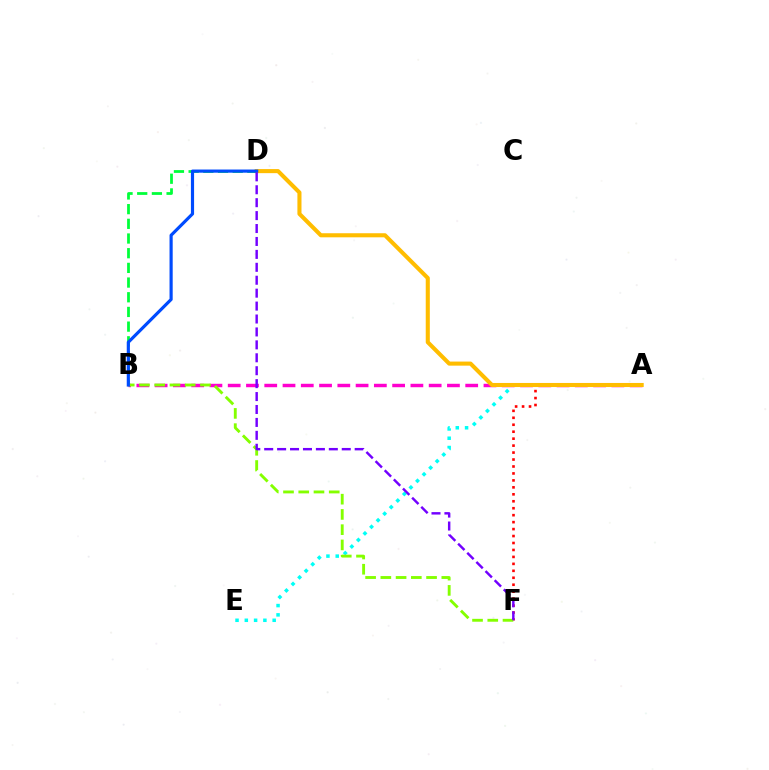{('A', 'F'): [{'color': '#ff0000', 'line_style': 'dotted', 'thickness': 1.89}], ('A', 'E'): [{'color': '#00fff6', 'line_style': 'dotted', 'thickness': 2.52}], ('A', 'B'): [{'color': '#ff00cf', 'line_style': 'dashed', 'thickness': 2.48}], ('A', 'D'): [{'color': '#ffbd00', 'line_style': 'solid', 'thickness': 2.94}], ('B', 'F'): [{'color': '#84ff00', 'line_style': 'dashed', 'thickness': 2.07}], ('B', 'D'): [{'color': '#00ff39', 'line_style': 'dashed', 'thickness': 1.99}, {'color': '#004bff', 'line_style': 'solid', 'thickness': 2.28}], ('D', 'F'): [{'color': '#7200ff', 'line_style': 'dashed', 'thickness': 1.76}]}